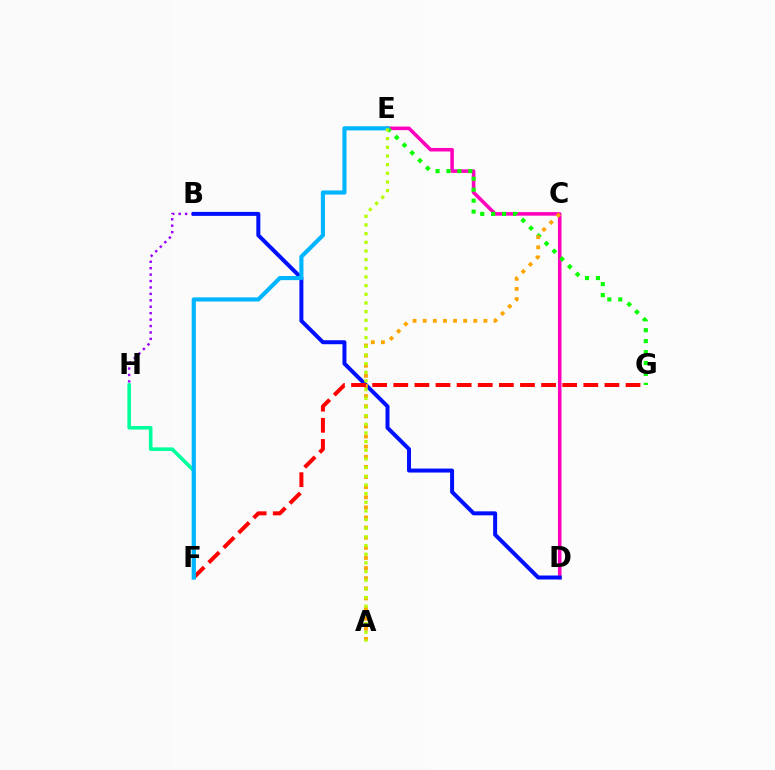{('D', 'E'): [{'color': '#ff00bd', 'line_style': 'solid', 'thickness': 2.57}], ('E', 'G'): [{'color': '#08ff00', 'line_style': 'dotted', 'thickness': 2.97}], ('B', 'H'): [{'color': '#9b00ff', 'line_style': 'dotted', 'thickness': 1.75}], ('B', 'D'): [{'color': '#0010ff', 'line_style': 'solid', 'thickness': 2.87}], ('A', 'C'): [{'color': '#ffa500', 'line_style': 'dotted', 'thickness': 2.75}], ('F', 'G'): [{'color': '#ff0000', 'line_style': 'dashed', 'thickness': 2.87}], ('F', 'H'): [{'color': '#00ff9d', 'line_style': 'solid', 'thickness': 2.58}], ('E', 'F'): [{'color': '#00b5ff', 'line_style': 'solid', 'thickness': 2.98}], ('A', 'E'): [{'color': '#b3ff00', 'line_style': 'dotted', 'thickness': 2.35}]}